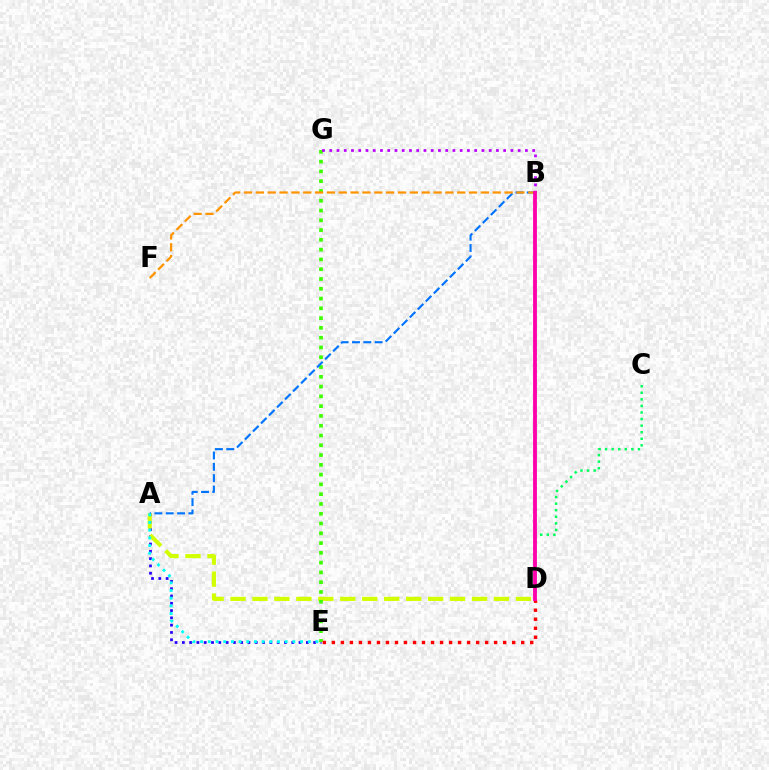{('C', 'D'): [{'color': '#00ff5c', 'line_style': 'dotted', 'thickness': 1.78}], ('A', 'E'): [{'color': '#2500ff', 'line_style': 'dotted', 'thickness': 1.98}, {'color': '#00fff6', 'line_style': 'dotted', 'thickness': 2.09}], ('A', 'D'): [{'color': '#d1ff00', 'line_style': 'dashed', 'thickness': 2.98}], ('E', 'G'): [{'color': '#3dff00', 'line_style': 'dotted', 'thickness': 2.66}], ('A', 'B'): [{'color': '#0074ff', 'line_style': 'dashed', 'thickness': 1.54}], ('D', 'E'): [{'color': '#ff0000', 'line_style': 'dotted', 'thickness': 2.45}], ('B', 'G'): [{'color': '#b900ff', 'line_style': 'dotted', 'thickness': 1.97}], ('B', 'F'): [{'color': '#ff9400', 'line_style': 'dashed', 'thickness': 1.61}], ('B', 'D'): [{'color': '#ff00ac', 'line_style': 'solid', 'thickness': 2.77}]}